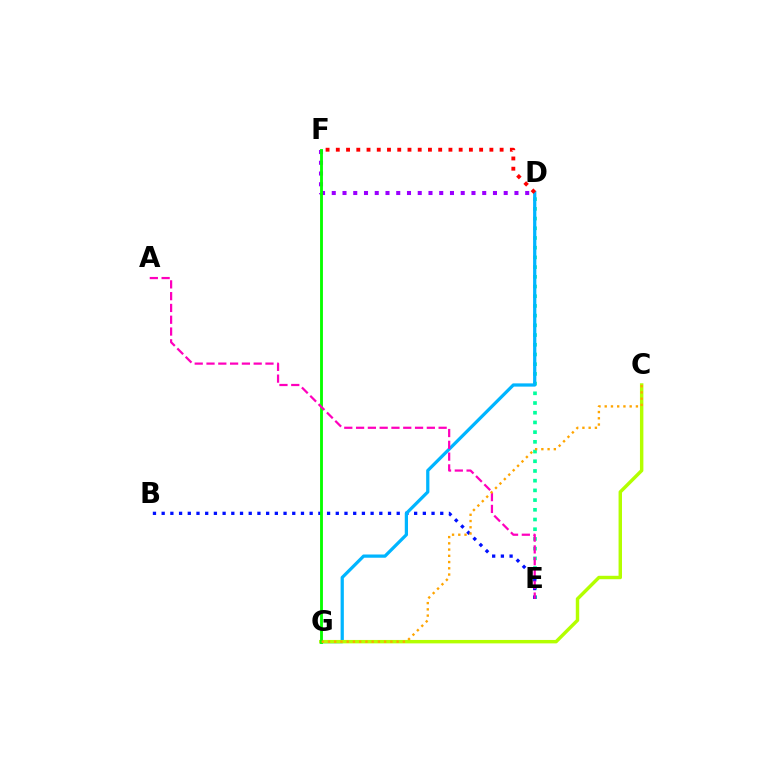{('D', 'E'): [{'color': '#00ff9d', 'line_style': 'dotted', 'thickness': 2.64}], ('D', 'F'): [{'color': '#9b00ff', 'line_style': 'dotted', 'thickness': 2.92}, {'color': '#ff0000', 'line_style': 'dotted', 'thickness': 2.78}], ('B', 'E'): [{'color': '#0010ff', 'line_style': 'dotted', 'thickness': 2.37}], ('D', 'G'): [{'color': '#00b5ff', 'line_style': 'solid', 'thickness': 2.33}], ('C', 'G'): [{'color': '#b3ff00', 'line_style': 'solid', 'thickness': 2.47}, {'color': '#ffa500', 'line_style': 'dotted', 'thickness': 1.7}], ('F', 'G'): [{'color': '#08ff00', 'line_style': 'solid', 'thickness': 2.06}], ('A', 'E'): [{'color': '#ff00bd', 'line_style': 'dashed', 'thickness': 1.6}]}